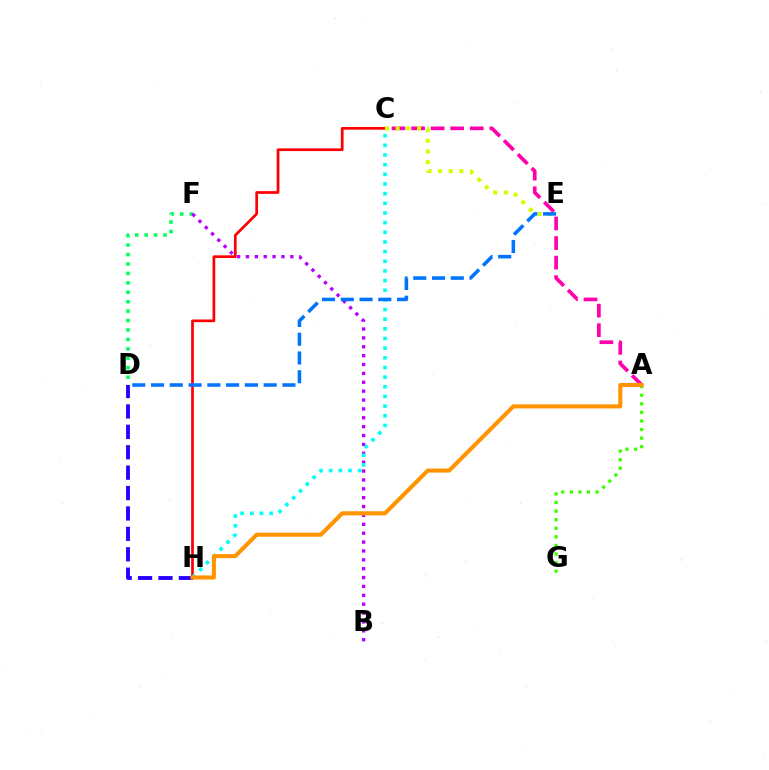{('C', 'H'): [{'color': '#ff0000', 'line_style': 'solid', 'thickness': 1.95}, {'color': '#00fff6', 'line_style': 'dotted', 'thickness': 2.62}], ('A', 'C'): [{'color': '#ff00ac', 'line_style': 'dashed', 'thickness': 2.66}], ('D', 'H'): [{'color': '#2500ff', 'line_style': 'dashed', 'thickness': 2.77}], ('D', 'F'): [{'color': '#00ff5c', 'line_style': 'dotted', 'thickness': 2.56}], ('A', 'G'): [{'color': '#3dff00', 'line_style': 'dotted', 'thickness': 2.33}], ('B', 'F'): [{'color': '#b900ff', 'line_style': 'dotted', 'thickness': 2.41}], ('C', 'E'): [{'color': '#d1ff00', 'line_style': 'dotted', 'thickness': 2.89}], ('D', 'E'): [{'color': '#0074ff', 'line_style': 'dashed', 'thickness': 2.55}], ('A', 'H'): [{'color': '#ff9400', 'line_style': 'solid', 'thickness': 2.94}]}